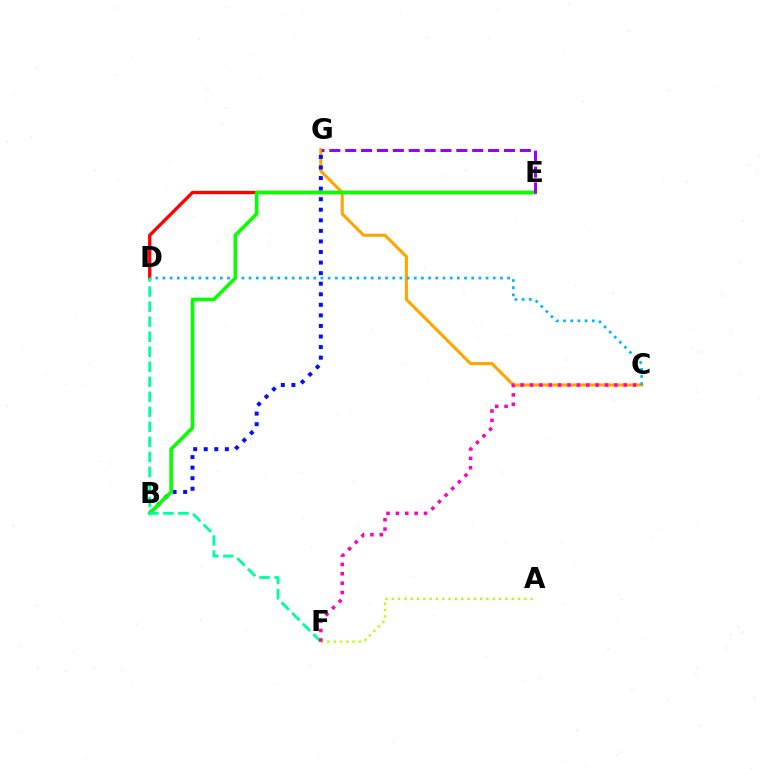{('D', 'E'): [{'color': '#ff0000', 'line_style': 'solid', 'thickness': 2.4}], ('C', 'G'): [{'color': '#ffa500', 'line_style': 'solid', 'thickness': 2.22}], ('C', 'D'): [{'color': '#00b5ff', 'line_style': 'dotted', 'thickness': 1.95}], ('B', 'G'): [{'color': '#0010ff', 'line_style': 'dotted', 'thickness': 2.87}], ('B', 'E'): [{'color': '#08ff00', 'line_style': 'solid', 'thickness': 2.58}], ('A', 'F'): [{'color': '#b3ff00', 'line_style': 'dotted', 'thickness': 1.71}], ('D', 'F'): [{'color': '#00ff9d', 'line_style': 'dashed', 'thickness': 2.04}], ('E', 'G'): [{'color': '#9b00ff', 'line_style': 'dashed', 'thickness': 2.16}], ('C', 'F'): [{'color': '#ff00bd', 'line_style': 'dotted', 'thickness': 2.55}]}